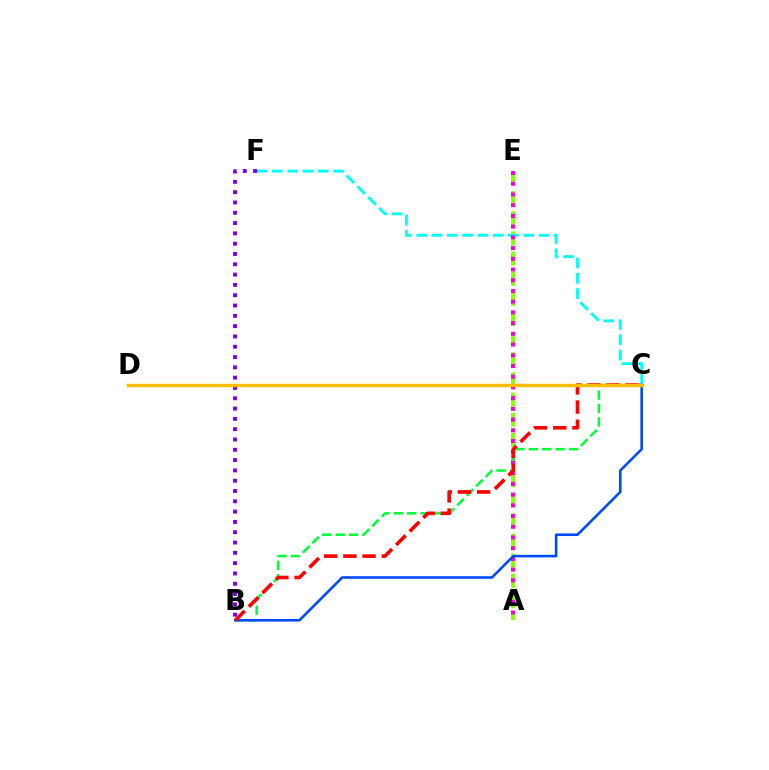{('A', 'E'): [{'color': '#84ff00', 'line_style': 'dashed', 'thickness': 2.74}, {'color': '#ff00cf', 'line_style': 'dotted', 'thickness': 2.91}], ('C', 'F'): [{'color': '#00fff6', 'line_style': 'dashed', 'thickness': 2.08}], ('B', 'C'): [{'color': '#00ff39', 'line_style': 'dashed', 'thickness': 1.82}, {'color': '#004bff', 'line_style': 'solid', 'thickness': 1.87}, {'color': '#ff0000', 'line_style': 'dashed', 'thickness': 2.61}], ('B', 'F'): [{'color': '#7200ff', 'line_style': 'dotted', 'thickness': 2.8}], ('C', 'D'): [{'color': '#ffbd00', 'line_style': 'solid', 'thickness': 2.49}]}